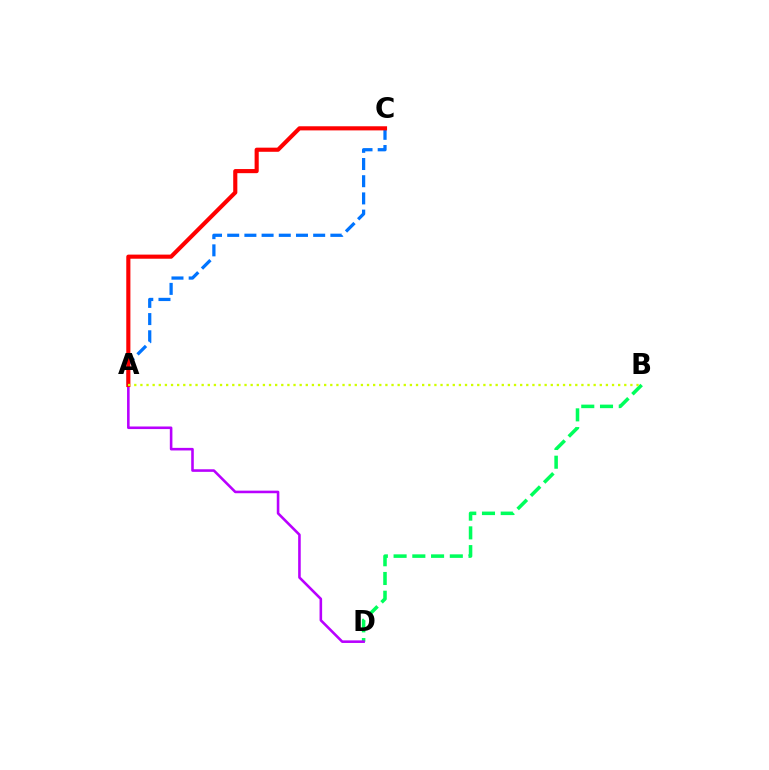{('B', 'D'): [{'color': '#00ff5c', 'line_style': 'dashed', 'thickness': 2.55}], ('A', 'C'): [{'color': '#0074ff', 'line_style': 'dashed', 'thickness': 2.34}, {'color': '#ff0000', 'line_style': 'solid', 'thickness': 2.97}], ('A', 'D'): [{'color': '#b900ff', 'line_style': 'solid', 'thickness': 1.86}], ('A', 'B'): [{'color': '#d1ff00', 'line_style': 'dotted', 'thickness': 1.66}]}